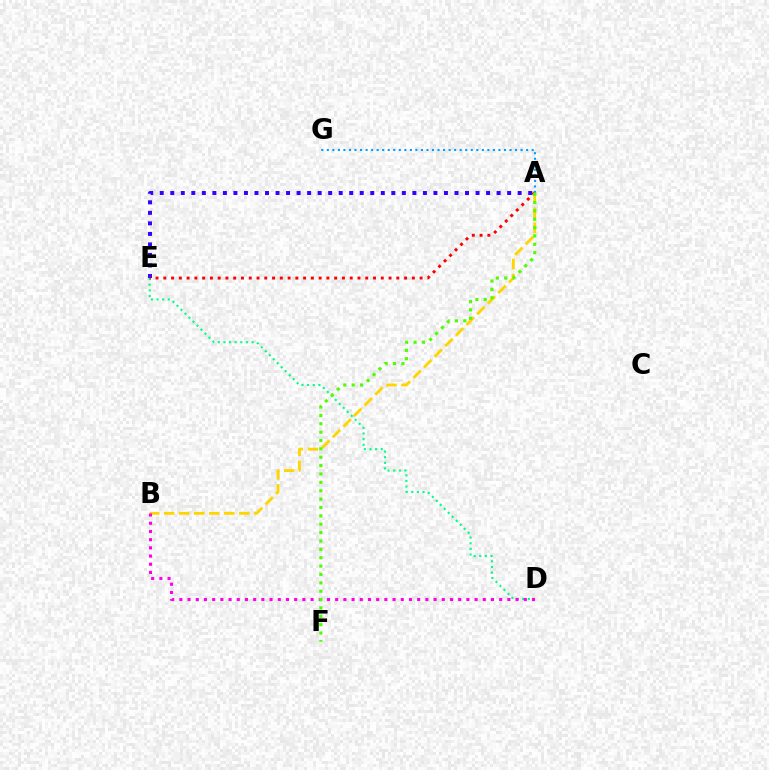{('A', 'B'): [{'color': '#ffd500', 'line_style': 'dashed', 'thickness': 2.04}], ('A', 'E'): [{'color': '#3700ff', 'line_style': 'dotted', 'thickness': 2.86}, {'color': '#ff0000', 'line_style': 'dotted', 'thickness': 2.11}], ('D', 'E'): [{'color': '#00ff86', 'line_style': 'dotted', 'thickness': 1.53}], ('A', 'G'): [{'color': '#009eff', 'line_style': 'dotted', 'thickness': 1.5}], ('B', 'D'): [{'color': '#ff00ed', 'line_style': 'dotted', 'thickness': 2.23}], ('A', 'F'): [{'color': '#4fff00', 'line_style': 'dotted', 'thickness': 2.27}]}